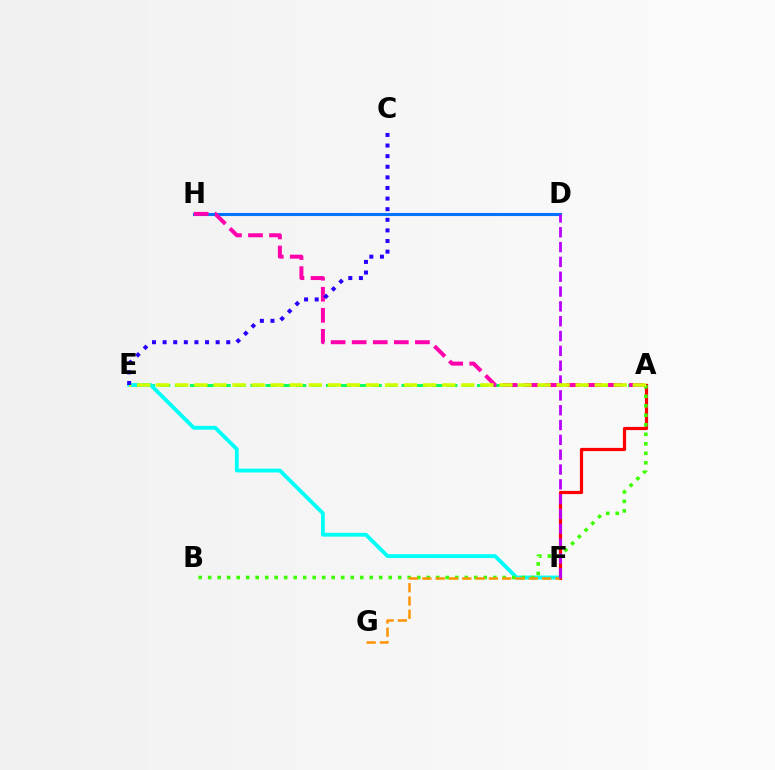{('A', 'E'): [{'color': '#00ff5c', 'line_style': 'dashed', 'thickness': 2.05}, {'color': '#d1ff00', 'line_style': 'dashed', 'thickness': 2.59}], ('D', 'H'): [{'color': '#0074ff', 'line_style': 'solid', 'thickness': 2.23}], ('E', 'F'): [{'color': '#00fff6', 'line_style': 'solid', 'thickness': 2.76}], ('A', 'F'): [{'color': '#ff0000', 'line_style': 'solid', 'thickness': 2.3}], ('A', 'B'): [{'color': '#3dff00', 'line_style': 'dotted', 'thickness': 2.58}], ('A', 'H'): [{'color': '#ff00ac', 'line_style': 'dashed', 'thickness': 2.86}], ('F', 'G'): [{'color': '#ff9400', 'line_style': 'dashed', 'thickness': 1.81}], ('D', 'F'): [{'color': '#b900ff', 'line_style': 'dashed', 'thickness': 2.01}], ('C', 'E'): [{'color': '#2500ff', 'line_style': 'dotted', 'thickness': 2.88}]}